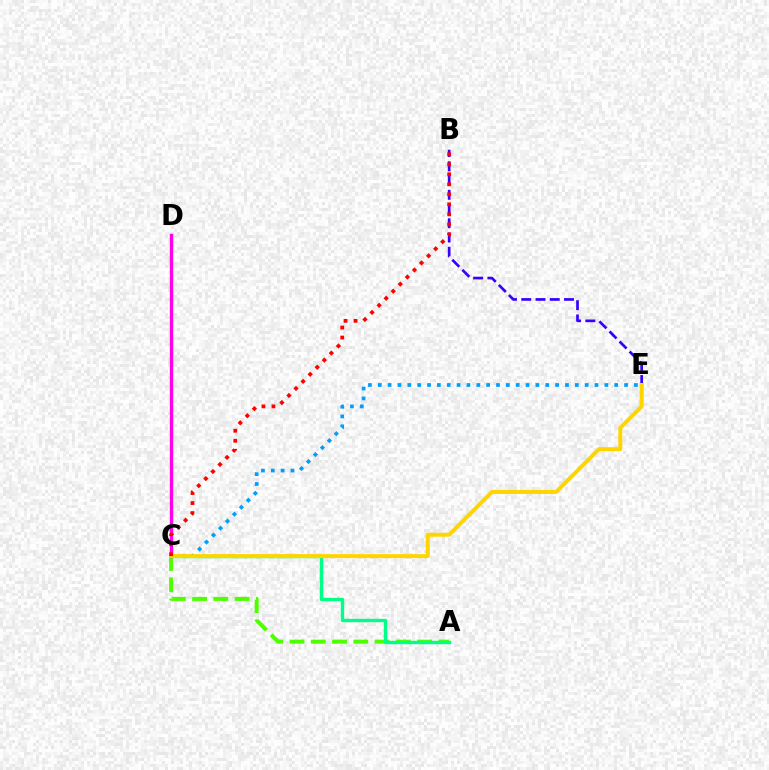{('A', 'C'): [{'color': '#4fff00', 'line_style': 'dashed', 'thickness': 2.89}, {'color': '#00ff86', 'line_style': 'solid', 'thickness': 2.42}], ('C', 'D'): [{'color': '#ff00ed', 'line_style': 'solid', 'thickness': 2.42}], ('B', 'E'): [{'color': '#3700ff', 'line_style': 'dashed', 'thickness': 1.94}], ('C', 'E'): [{'color': '#009eff', 'line_style': 'dotted', 'thickness': 2.68}, {'color': '#ffd500', 'line_style': 'solid', 'thickness': 2.87}], ('B', 'C'): [{'color': '#ff0000', 'line_style': 'dotted', 'thickness': 2.72}]}